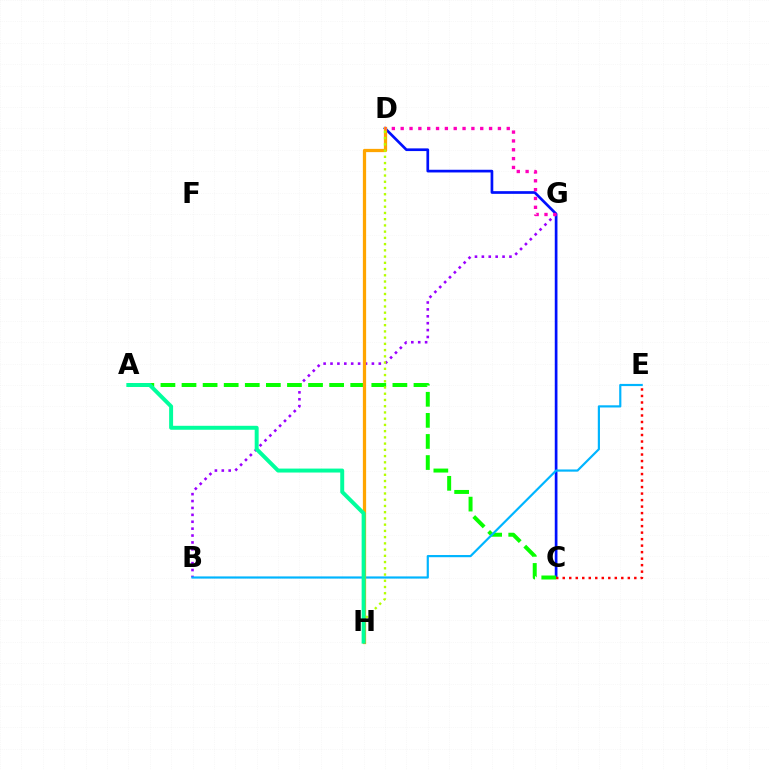{('C', 'D'): [{'color': '#0010ff', 'line_style': 'solid', 'thickness': 1.94}], ('C', 'E'): [{'color': '#ff0000', 'line_style': 'dotted', 'thickness': 1.77}], ('B', 'G'): [{'color': '#9b00ff', 'line_style': 'dotted', 'thickness': 1.87}], ('A', 'C'): [{'color': '#08ff00', 'line_style': 'dashed', 'thickness': 2.86}], ('B', 'E'): [{'color': '#00b5ff', 'line_style': 'solid', 'thickness': 1.57}], ('D', 'H'): [{'color': '#ffa500', 'line_style': 'solid', 'thickness': 2.34}, {'color': '#b3ff00', 'line_style': 'dotted', 'thickness': 1.69}], ('D', 'G'): [{'color': '#ff00bd', 'line_style': 'dotted', 'thickness': 2.4}], ('A', 'H'): [{'color': '#00ff9d', 'line_style': 'solid', 'thickness': 2.85}]}